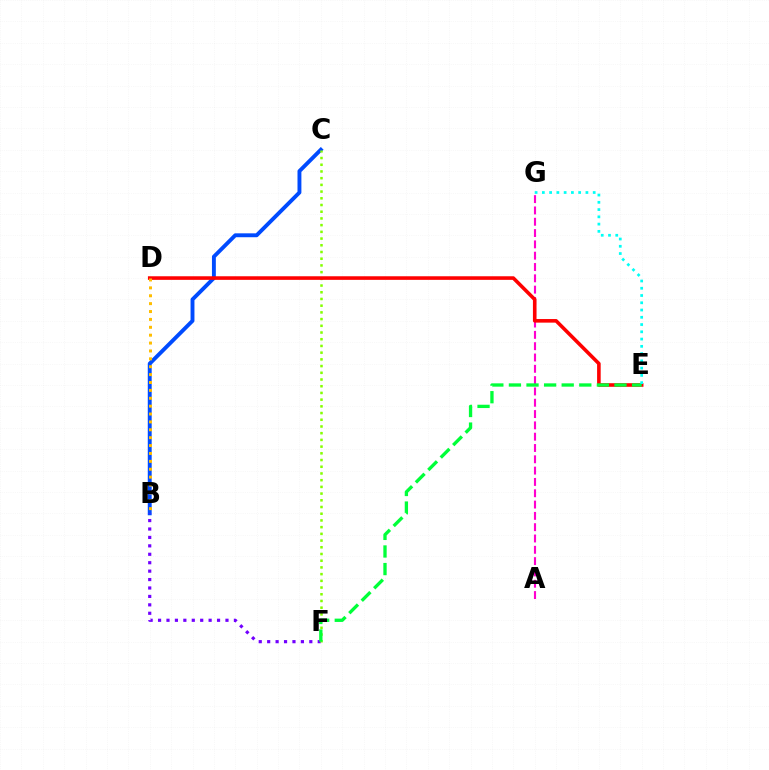{('B', 'C'): [{'color': '#004bff', 'line_style': 'solid', 'thickness': 2.81}], ('B', 'F'): [{'color': '#7200ff', 'line_style': 'dotted', 'thickness': 2.29}], ('A', 'G'): [{'color': '#ff00cf', 'line_style': 'dashed', 'thickness': 1.54}], ('C', 'F'): [{'color': '#84ff00', 'line_style': 'dotted', 'thickness': 1.82}], ('D', 'E'): [{'color': '#ff0000', 'line_style': 'solid', 'thickness': 2.59}], ('E', 'F'): [{'color': '#00ff39', 'line_style': 'dashed', 'thickness': 2.39}], ('B', 'D'): [{'color': '#ffbd00', 'line_style': 'dotted', 'thickness': 2.14}], ('E', 'G'): [{'color': '#00fff6', 'line_style': 'dotted', 'thickness': 1.97}]}